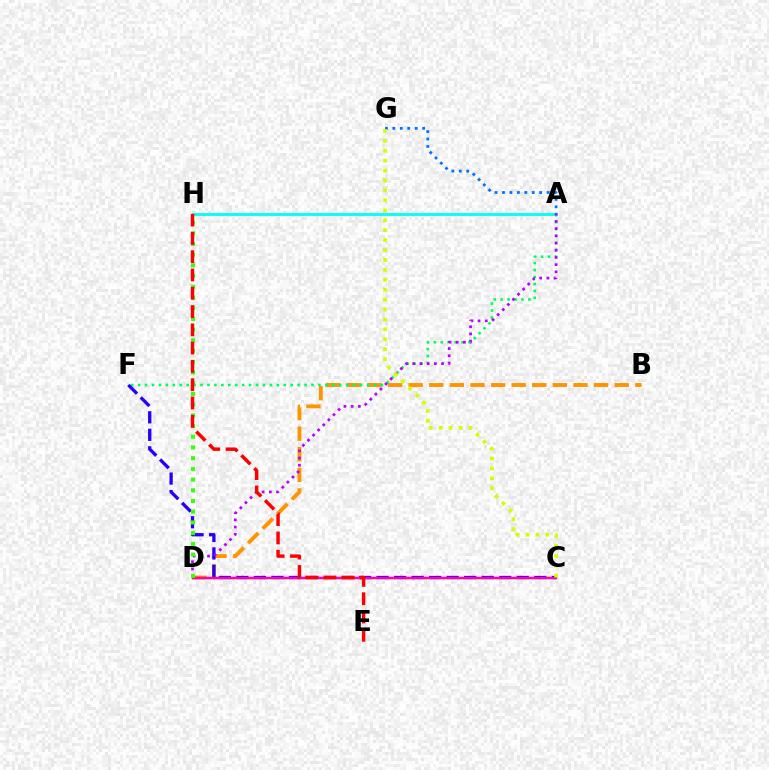{('B', 'D'): [{'color': '#ff9400', 'line_style': 'dashed', 'thickness': 2.8}], ('A', 'F'): [{'color': '#00ff5c', 'line_style': 'dotted', 'thickness': 1.88}], ('A', 'H'): [{'color': '#00fff6', 'line_style': 'solid', 'thickness': 2.02}], ('C', 'F'): [{'color': '#2500ff', 'line_style': 'dashed', 'thickness': 2.38}], ('A', 'D'): [{'color': '#b900ff', 'line_style': 'dotted', 'thickness': 1.96}], ('C', 'D'): [{'color': '#ff00ac', 'line_style': 'solid', 'thickness': 1.8}], ('A', 'G'): [{'color': '#0074ff', 'line_style': 'dotted', 'thickness': 2.02}], ('C', 'G'): [{'color': '#d1ff00', 'line_style': 'dotted', 'thickness': 2.7}], ('D', 'H'): [{'color': '#3dff00', 'line_style': 'dotted', 'thickness': 2.91}], ('E', 'H'): [{'color': '#ff0000', 'line_style': 'dashed', 'thickness': 2.48}]}